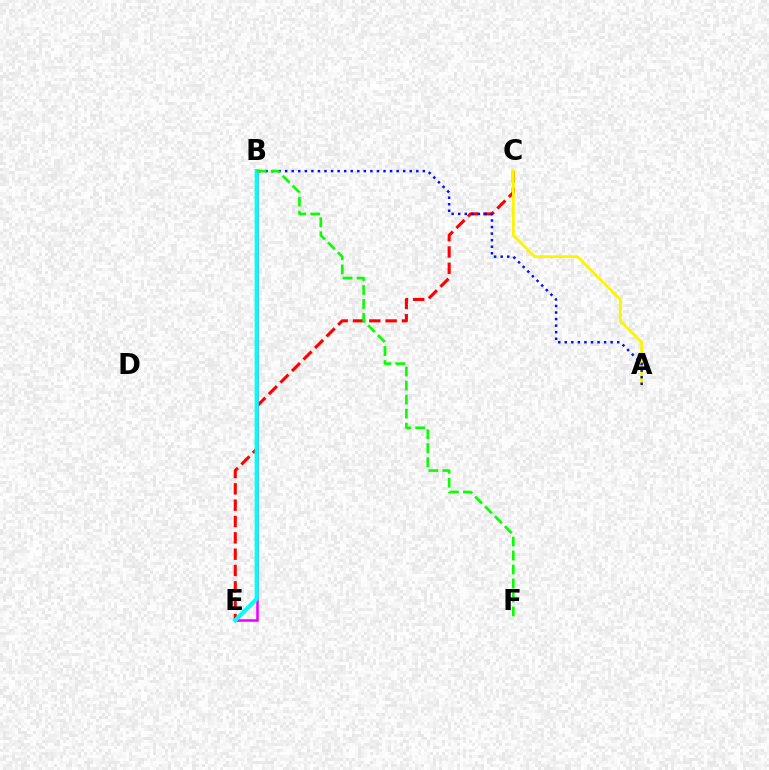{('C', 'E'): [{'color': '#ff0000', 'line_style': 'dashed', 'thickness': 2.22}], ('A', 'C'): [{'color': '#fcf500', 'line_style': 'solid', 'thickness': 2.02}], ('B', 'E'): [{'color': '#ee00ff', 'line_style': 'solid', 'thickness': 1.82}, {'color': '#00fff6', 'line_style': 'solid', 'thickness': 2.96}], ('A', 'B'): [{'color': '#0010ff', 'line_style': 'dotted', 'thickness': 1.78}], ('B', 'F'): [{'color': '#08ff00', 'line_style': 'dashed', 'thickness': 1.9}]}